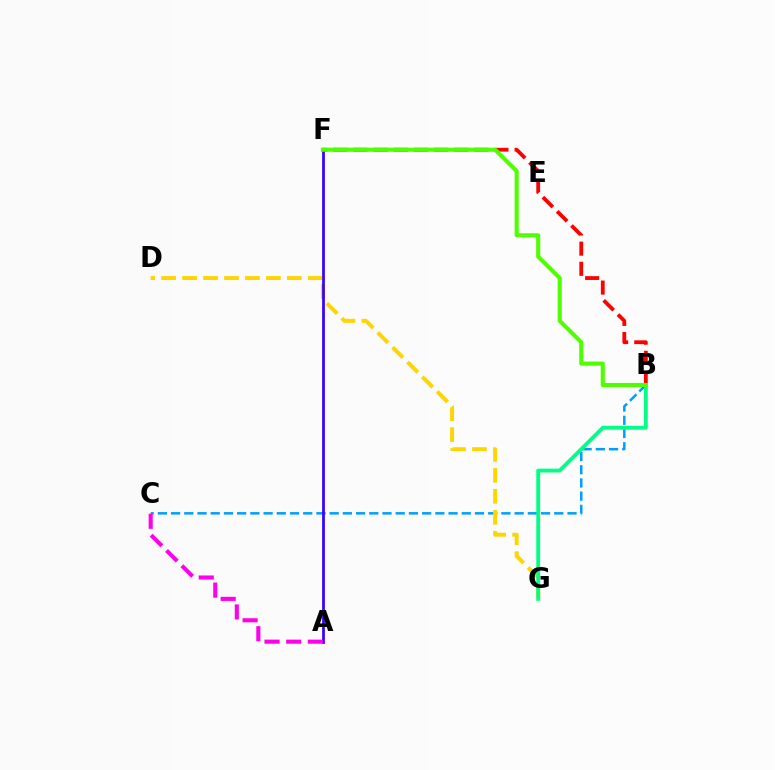{('B', 'C'): [{'color': '#009eff', 'line_style': 'dashed', 'thickness': 1.8}], ('D', 'G'): [{'color': '#ffd500', 'line_style': 'dashed', 'thickness': 2.85}], ('B', 'F'): [{'color': '#ff0000', 'line_style': 'dashed', 'thickness': 2.74}, {'color': '#4fff00', 'line_style': 'solid', 'thickness': 2.95}], ('B', 'G'): [{'color': '#00ff86', 'line_style': 'solid', 'thickness': 2.76}], ('A', 'F'): [{'color': '#3700ff', 'line_style': 'solid', 'thickness': 1.97}], ('A', 'C'): [{'color': '#ff00ed', 'line_style': 'dashed', 'thickness': 2.94}]}